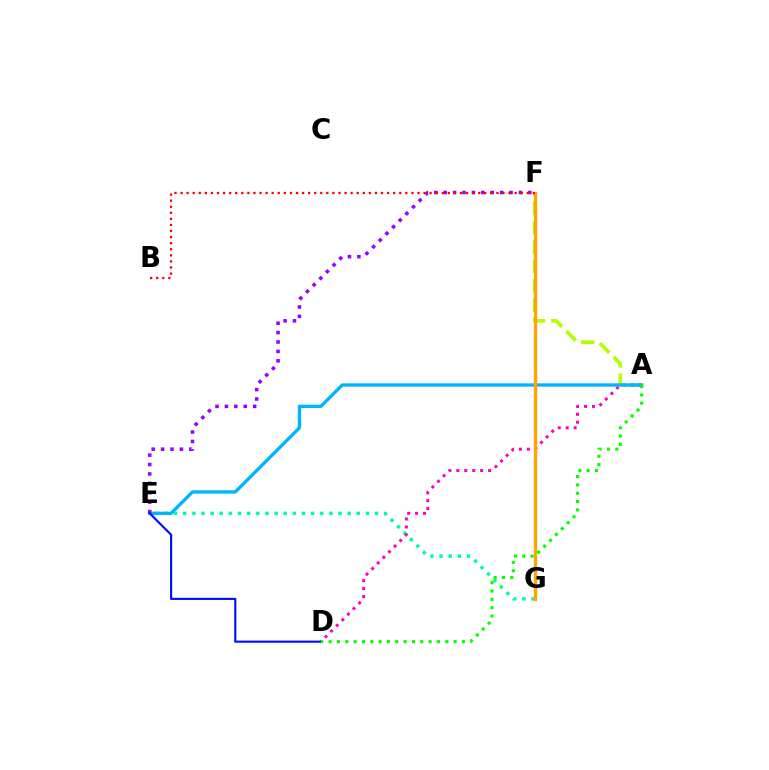{('A', 'F'): [{'color': '#b3ff00', 'line_style': 'dashed', 'thickness': 2.63}], ('E', 'G'): [{'color': '#00ff9d', 'line_style': 'dotted', 'thickness': 2.48}], ('A', 'D'): [{'color': '#ff00bd', 'line_style': 'dotted', 'thickness': 2.16}, {'color': '#08ff00', 'line_style': 'dotted', 'thickness': 2.26}], ('A', 'E'): [{'color': '#00b5ff', 'line_style': 'solid', 'thickness': 2.4}], ('E', 'F'): [{'color': '#9b00ff', 'line_style': 'dotted', 'thickness': 2.56}], ('F', 'G'): [{'color': '#ffa500', 'line_style': 'solid', 'thickness': 2.43}], ('D', 'E'): [{'color': '#0010ff', 'line_style': 'solid', 'thickness': 1.55}], ('B', 'F'): [{'color': '#ff0000', 'line_style': 'dotted', 'thickness': 1.65}]}